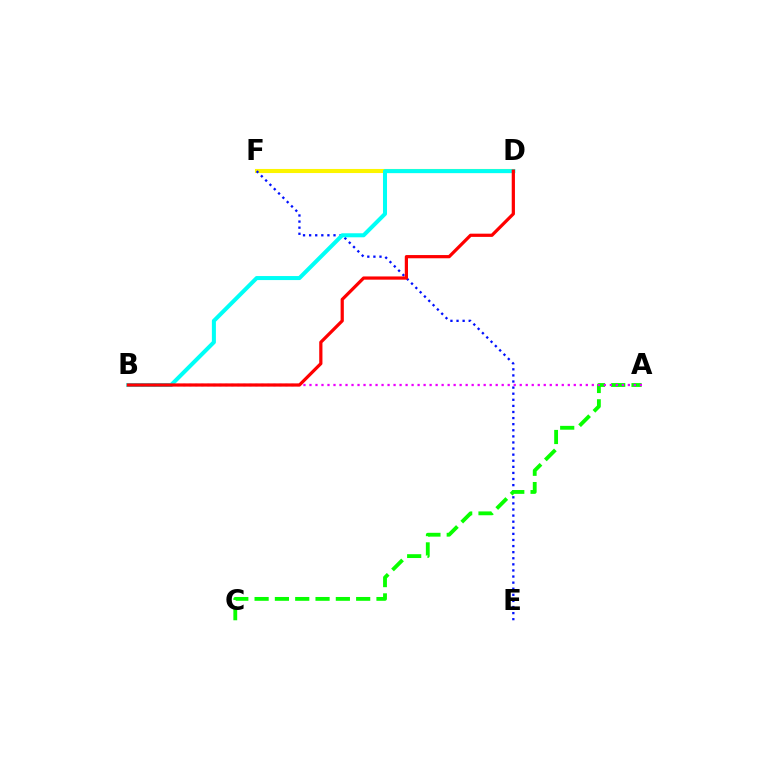{('D', 'F'): [{'color': '#fcf500', 'line_style': 'solid', 'thickness': 2.94}], ('E', 'F'): [{'color': '#0010ff', 'line_style': 'dotted', 'thickness': 1.66}], ('A', 'C'): [{'color': '#08ff00', 'line_style': 'dashed', 'thickness': 2.76}], ('B', 'D'): [{'color': '#00fff6', 'line_style': 'solid', 'thickness': 2.9}, {'color': '#ff0000', 'line_style': 'solid', 'thickness': 2.32}], ('A', 'B'): [{'color': '#ee00ff', 'line_style': 'dotted', 'thickness': 1.63}]}